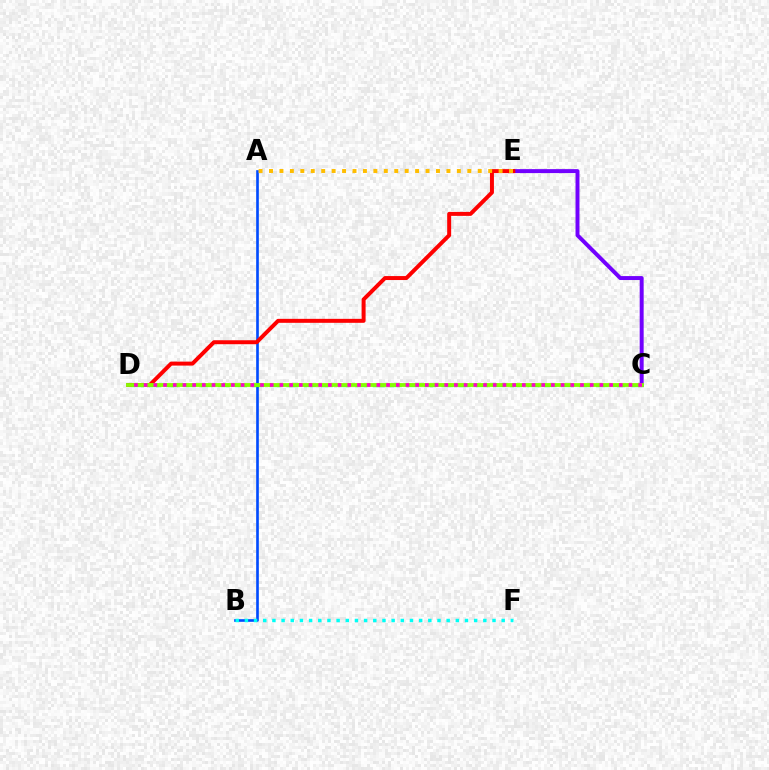{('A', 'B'): [{'color': '#004bff', 'line_style': 'solid', 'thickness': 1.91}], ('C', 'E'): [{'color': '#7200ff', 'line_style': 'solid', 'thickness': 2.85}], ('D', 'E'): [{'color': '#ff0000', 'line_style': 'solid', 'thickness': 2.86}], ('C', 'D'): [{'color': '#00ff39', 'line_style': 'dashed', 'thickness': 2.34}, {'color': '#84ff00', 'line_style': 'solid', 'thickness': 2.74}, {'color': '#ff00cf', 'line_style': 'dotted', 'thickness': 2.63}], ('A', 'E'): [{'color': '#ffbd00', 'line_style': 'dotted', 'thickness': 2.84}], ('B', 'F'): [{'color': '#00fff6', 'line_style': 'dotted', 'thickness': 2.49}]}